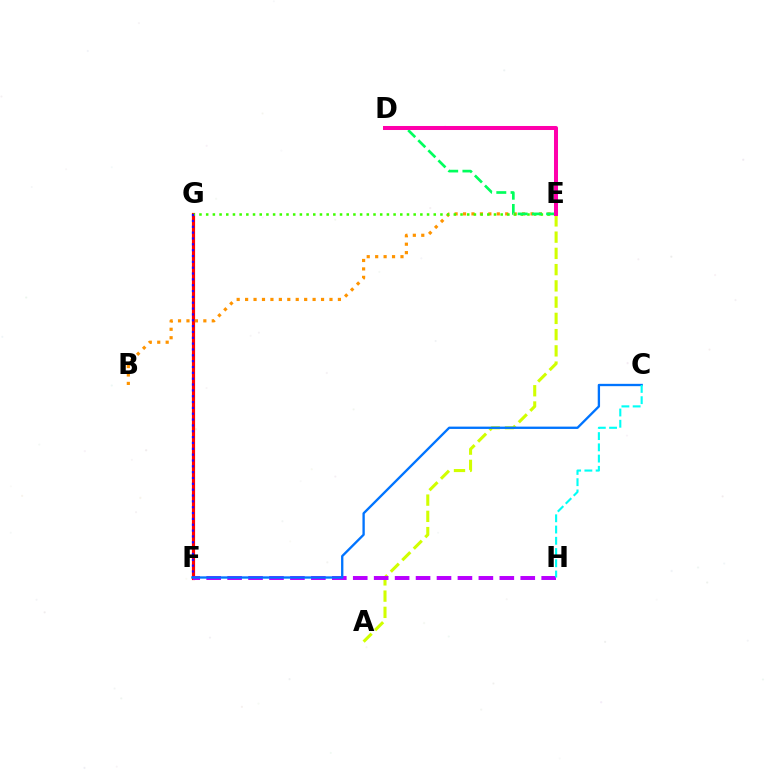{('F', 'G'): [{'color': '#ff0000', 'line_style': 'solid', 'thickness': 2.28}, {'color': '#2500ff', 'line_style': 'dotted', 'thickness': 1.59}], ('B', 'E'): [{'color': '#ff9400', 'line_style': 'dotted', 'thickness': 2.29}], ('A', 'E'): [{'color': '#d1ff00', 'line_style': 'dashed', 'thickness': 2.21}], ('F', 'H'): [{'color': '#b900ff', 'line_style': 'dashed', 'thickness': 2.84}], ('E', 'G'): [{'color': '#3dff00', 'line_style': 'dotted', 'thickness': 1.82}], ('D', 'E'): [{'color': '#00ff5c', 'line_style': 'dashed', 'thickness': 1.94}, {'color': '#ff00ac', 'line_style': 'solid', 'thickness': 2.89}], ('C', 'F'): [{'color': '#0074ff', 'line_style': 'solid', 'thickness': 1.68}], ('C', 'H'): [{'color': '#00fff6', 'line_style': 'dashed', 'thickness': 1.53}]}